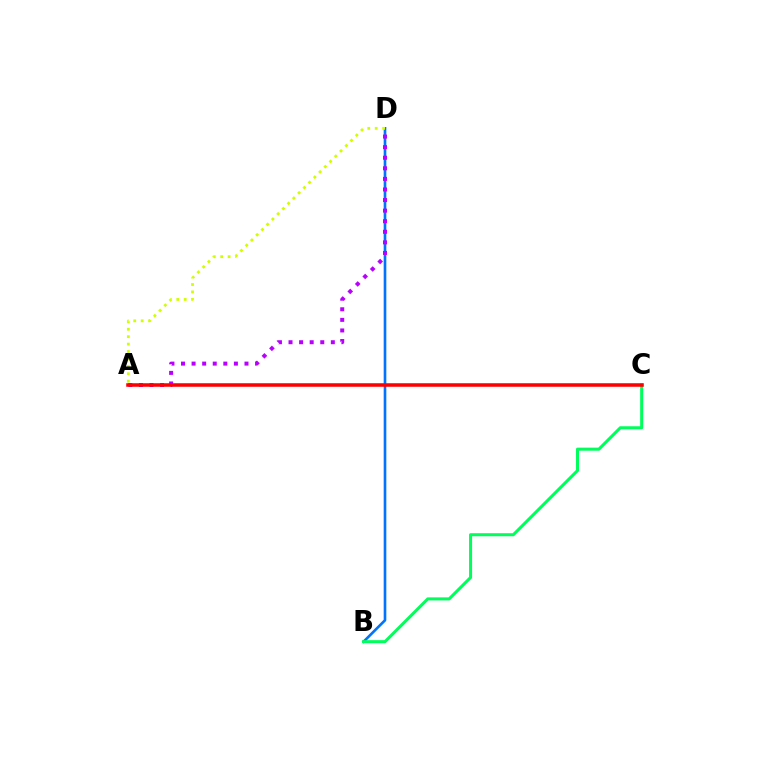{('B', 'D'): [{'color': '#0074ff', 'line_style': 'solid', 'thickness': 1.89}], ('B', 'C'): [{'color': '#00ff5c', 'line_style': 'solid', 'thickness': 2.19}], ('A', 'D'): [{'color': '#b900ff', 'line_style': 'dotted', 'thickness': 2.87}, {'color': '#d1ff00', 'line_style': 'dotted', 'thickness': 2.01}], ('A', 'C'): [{'color': '#ff0000', 'line_style': 'solid', 'thickness': 2.55}]}